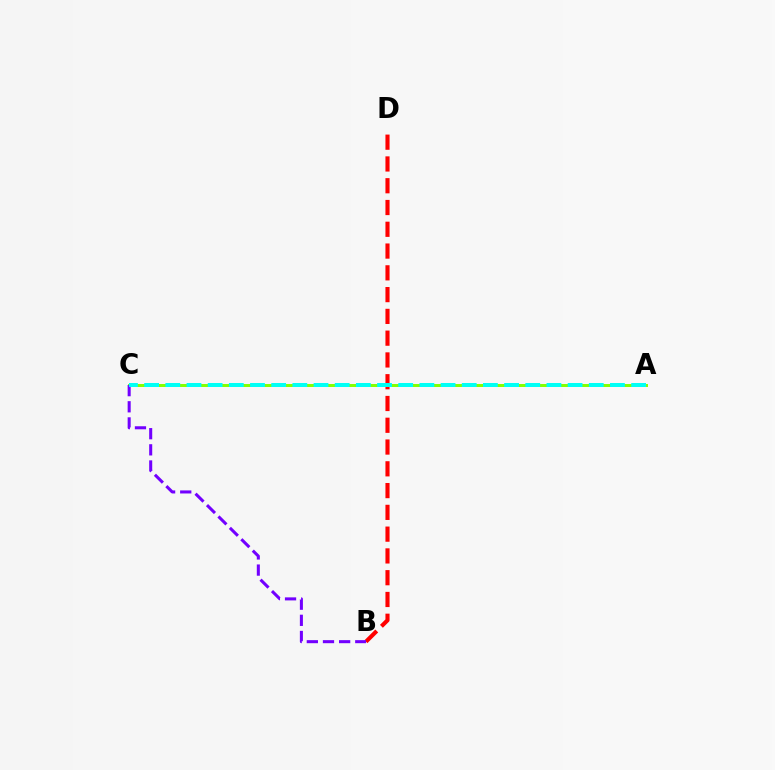{('B', 'D'): [{'color': '#ff0000', 'line_style': 'dashed', 'thickness': 2.96}], ('A', 'C'): [{'color': '#84ff00', 'line_style': 'solid', 'thickness': 2.14}, {'color': '#00fff6', 'line_style': 'dashed', 'thickness': 2.88}], ('B', 'C'): [{'color': '#7200ff', 'line_style': 'dashed', 'thickness': 2.19}]}